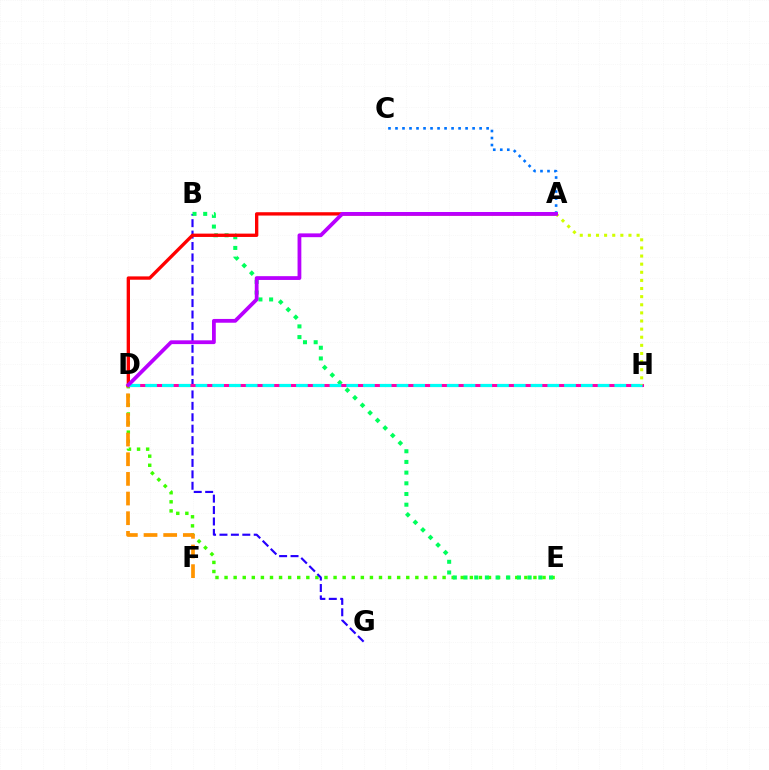{('D', 'E'): [{'color': '#3dff00', 'line_style': 'dotted', 'thickness': 2.47}], ('B', 'G'): [{'color': '#2500ff', 'line_style': 'dashed', 'thickness': 1.55}], ('D', 'H'): [{'color': '#ff00ac', 'line_style': 'solid', 'thickness': 2.19}, {'color': '#00fff6', 'line_style': 'dashed', 'thickness': 2.28}], ('D', 'F'): [{'color': '#ff9400', 'line_style': 'dashed', 'thickness': 2.67}], ('B', 'E'): [{'color': '#00ff5c', 'line_style': 'dotted', 'thickness': 2.9}], ('A', 'D'): [{'color': '#ff0000', 'line_style': 'solid', 'thickness': 2.4}, {'color': '#b900ff', 'line_style': 'solid', 'thickness': 2.73}], ('A', 'H'): [{'color': '#d1ff00', 'line_style': 'dotted', 'thickness': 2.21}], ('A', 'C'): [{'color': '#0074ff', 'line_style': 'dotted', 'thickness': 1.9}]}